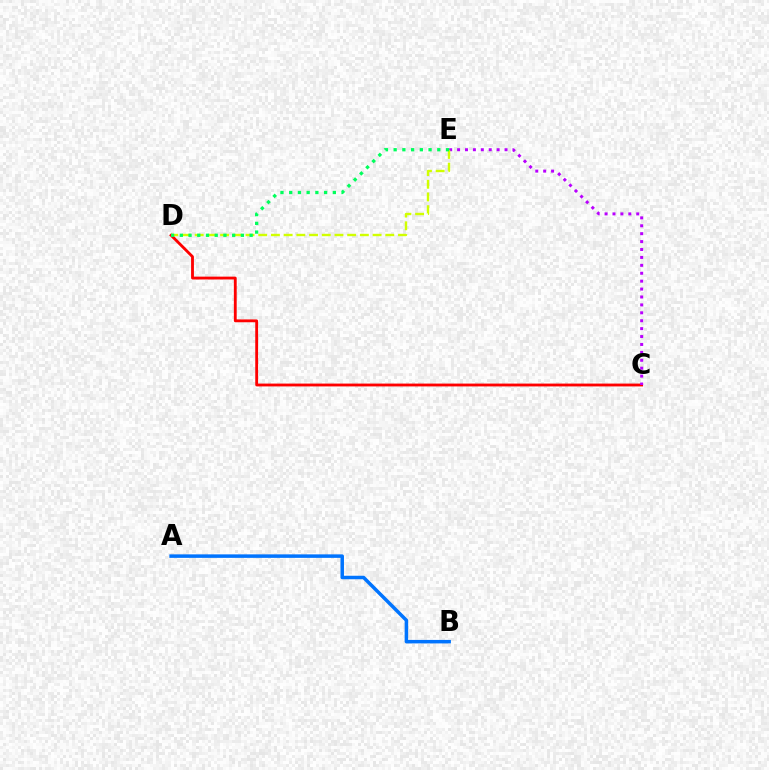{('C', 'D'): [{'color': '#ff0000', 'line_style': 'solid', 'thickness': 2.04}], ('A', 'B'): [{'color': '#0074ff', 'line_style': 'solid', 'thickness': 2.52}], ('C', 'E'): [{'color': '#b900ff', 'line_style': 'dotted', 'thickness': 2.15}], ('D', 'E'): [{'color': '#d1ff00', 'line_style': 'dashed', 'thickness': 1.73}, {'color': '#00ff5c', 'line_style': 'dotted', 'thickness': 2.37}]}